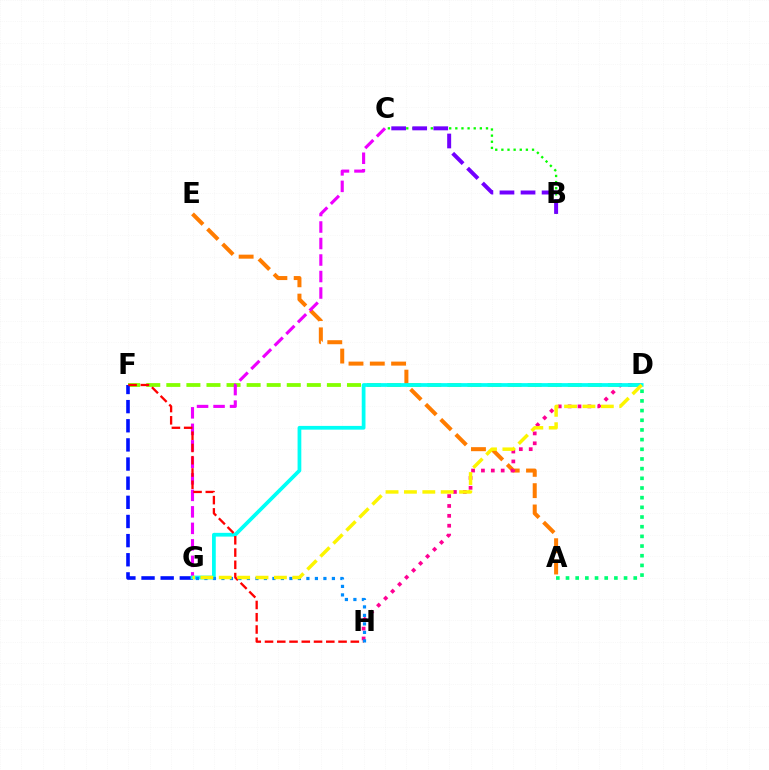{('A', 'E'): [{'color': '#ff7c00', 'line_style': 'dashed', 'thickness': 2.89}], ('D', 'F'): [{'color': '#84ff00', 'line_style': 'dashed', 'thickness': 2.73}], ('F', 'G'): [{'color': '#0010ff', 'line_style': 'dashed', 'thickness': 2.6}], ('B', 'C'): [{'color': '#08ff00', 'line_style': 'dotted', 'thickness': 1.67}, {'color': '#7200ff', 'line_style': 'dashed', 'thickness': 2.86}], ('D', 'H'): [{'color': '#ff0094', 'line_style': 'dotted', 'thickness': 2.68}], ('C', 'G'): [{'color': '#ee00ff', 'line_style': 'dashed', 'thickness': 2.24}], ('D', 'G'): [{'color': '#00fff6', 'line_style': 'solid', 'thickness': 2.7}, {'color': '#fcf500', 'line_style': 'dashed', 'thickness': 2.5}], ('F', 'H'): [{'color': '#ff0000', 'line_style': 'dashed', 'thickness': 1.67}], ('G', 'H'): [{'color': '#008cff', 'line_style': 'dotted', 'thickness': 2.31}], ('A', 'D'): [{'color': '#00ff74', 'line_style': 'dotted', 'thickness': 2.63}]}